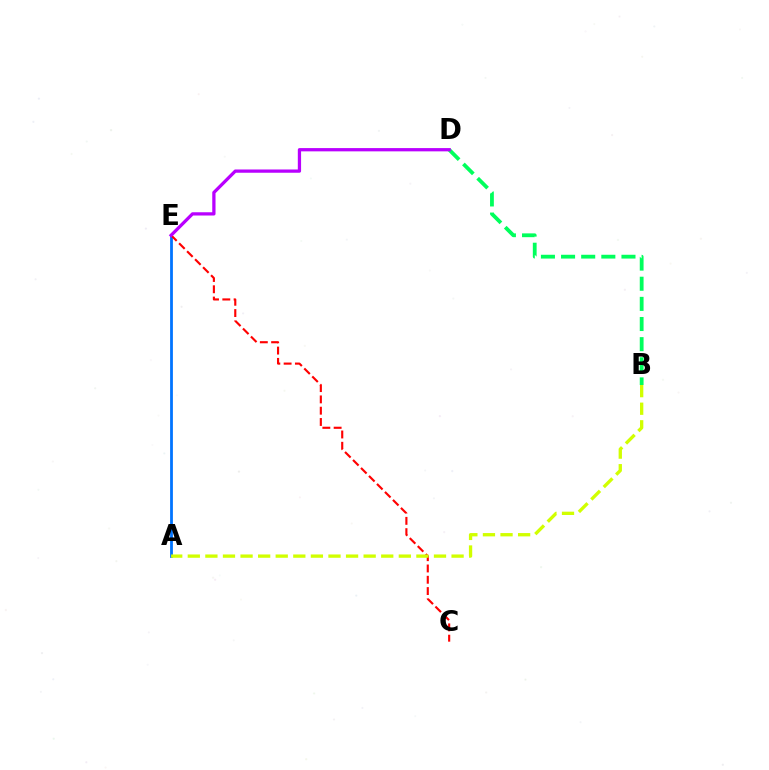{('A', 'E'): [{'color': '#0074ff', 'line_style': 'solid', 'thickness': 2.01}], ('C', 'E'): [{'color': '#ff0000', 'line_style': 'dashed', 'thickness': 1.53}], ('B', 'D'): [{'color': '#00ff5c', 'line_style': 'dashed', 'thickness': 2.74}], ('A', 'B'): [{'color': '#d1ff00', 'line_style': 'dashed', 'thickness': 2.39}], ('D', 'E'): [{'color': '#b900ff', 'line_style': 'solid', 'thickness': 2.35}]}